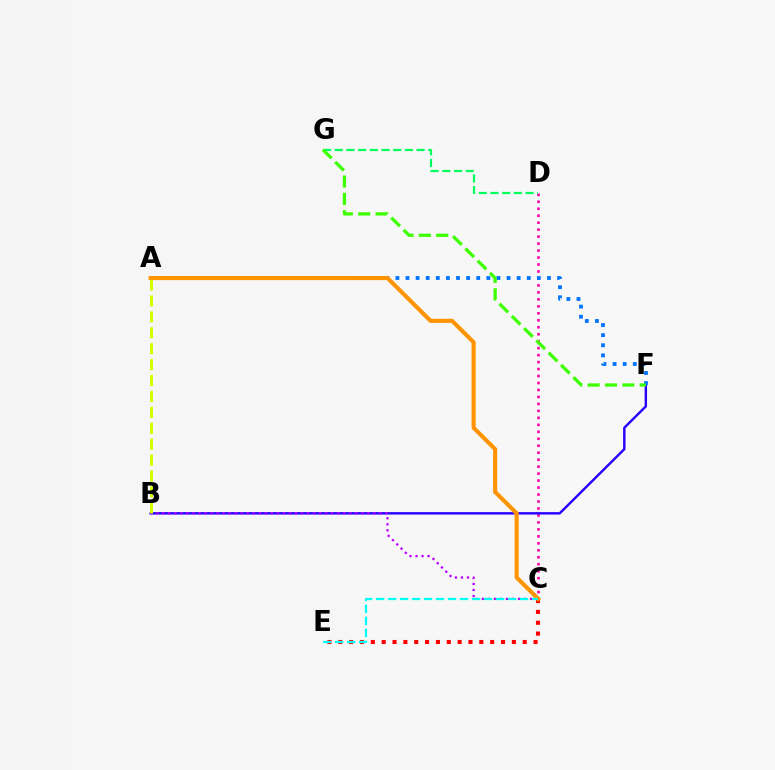{('C', 'D'): [{'color': '#ff00ac', 'line_style': 'dotted', 'thickness': 1.89}], ('B', 'F'): [{'color': '#2500ff', 'line_style': 'solid', 'thickness': 1.73}], ('B', 'C'): [{'color': '#b900ff', 'line_style': 'dotted', 'thickness': 1.64}], ('A', 'F'): [{'color': '#0074ff', 'line_style': 'dotted', 'thickness': 2.75}], ('A', 'B'): [{'color': '#d1ff00', 'line_style': 'dashed', 'thickness': 2.16}], ('C', 'E'): [{'color': '#ff0000', 'line_style': 'dotted', 'thickness': 2.95}, {'color': '#00fff6', 'line_style': 'dashed', 'thickness': 1.63}], ('D', 'G'): [{'color': '#00ff5c', 'line_style': 'dashed', 'thickness': 1.59}], ('F', 'G'): [{'color': '#3dff00', 'line_style': 'dashed', 'thickness': 2.36}], ('A', 'C'): [{'color': '#ff9400', 'line_style': 'solid', 'thickness': 2.95}]}